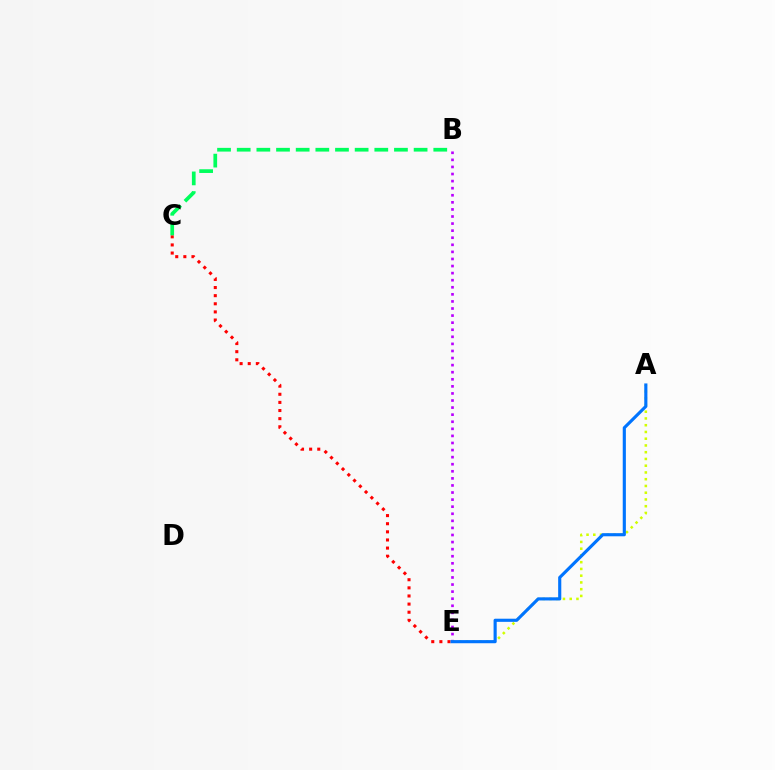{('B', 'E'): [{'color': '#b900ff', 'line_style': 'dotted', 'thickness': 1.92}], ('A', 'E'): [{'color': '#d1ff00', 'line_style': 'dotted', 'thickness': 1.83}, {'color': '#0074ff', 'line_style': 'solid', 'thickness': 2.26}], ('C', 'E'): [{'color': '#ff0000', 'line_style': 'dotted', 'thickness': 2.21}], ('B', 'C'): [{'color': '#00ff5c', 'line_style': 'dashed', 'thickness': 2.67}]}